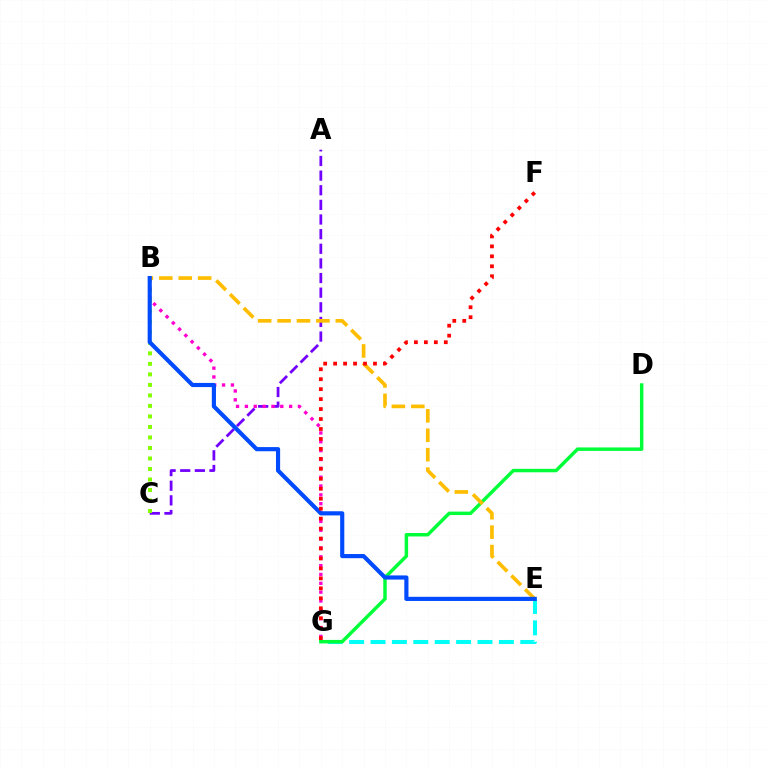{('A', 'C'): [{'color': '#7200ff', 'line_style': 'dashed', 'thickness': 1.99}], ('B', 'C'): [{'color': '#84ff00', 'line_style': 'dotted', 'thickness': 2.86}], ('E', 'G'): [{'color': '#00fff6', 'line_style': 'dashed', 'thickness': 2.91}], ('B', 'G'): [{'color': '#ff00cf', 'line_style': 'dotted', 'thickness': 2.4}], ('D', 'G'): [{'color': '#00ff39', 'line_style': 'solid', 'thickness': 2.49}], ('B', 'E'): [{'color': '#ffbd00', 'line_style': 'dashed', 'thickness': 2.64}, {'color': '#004bff', 'line_style': 'solid', 'thickness': 2.99}], ('F', 'G'): [{'color': '#ff0000', 'line_style': 'dotted', 'thickness': 2.71}]}